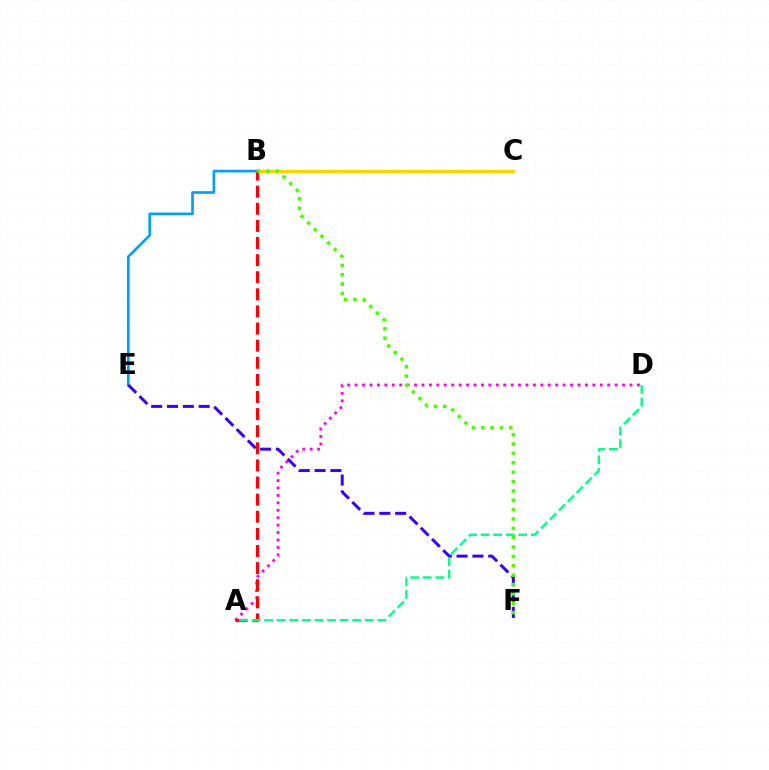{('B', 'C'): [{'color': '#ffd500', 'line_style': 'solid', 'thickness': 2.41}], ('A', 'D'): [{'color': '#ff00ed', 'line_style': 'dotted', 'thickness': 2.02}, {'color': '#00ff86', 'line_style': 'dashed', 'thickness': 1.71}], ('B', 'E'): [{'color': '#009eff', 'line_style': 'solid', 'thickness': 1.93}], ('E', 'F'): [{'color': '#3700ff', 'line_style': 'dashed', 'thickness': 2.15}], ('A', 'B'): [{'color': '#ff0000', 'line_style': 'dashed', 'thickness': 2.32}], ('B', 'F'): [{'color': '#4fff00', 'line_style': 'dotted', 'thickness': 2.54}]}